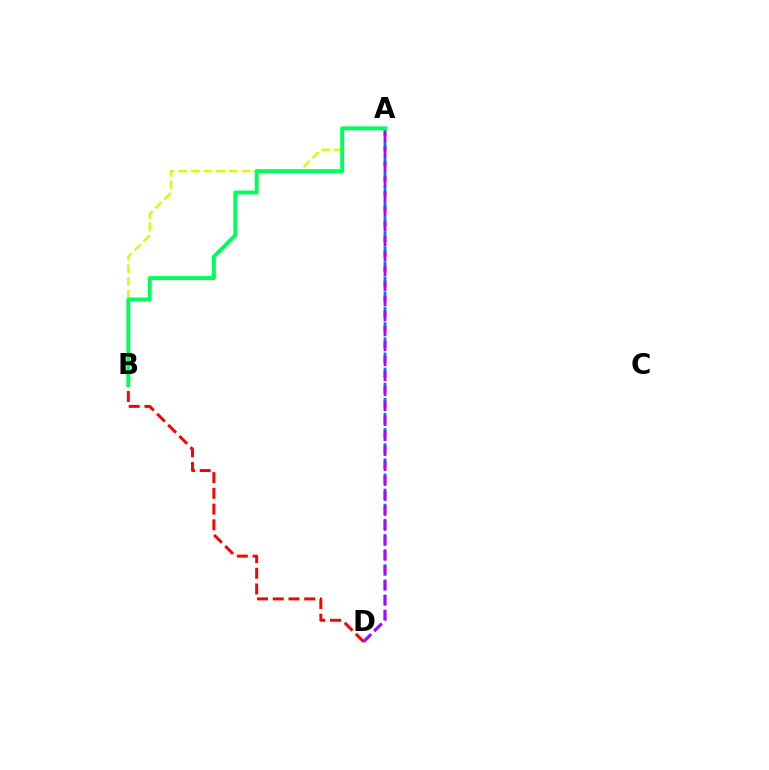{('B', 'D'): [{'color': '#ff0000', 'line_style': 'dashed', 'thickness': 2.14}], ('A', 'B'): [{'color': '#d1ff00', 'line_style': 'dashed', 'thickness': 1.72}, {'color': '#00ff5c', 'line_style': 'solid', 'thickness': 2.84}], ('A', 'D'): [{'color': '#0074ff', 'line_style': 'dashed', 'thickness': 2.06}, {'color': '#b900ff', 'line_style': 'dashed', 'thickness': 2.03}]}